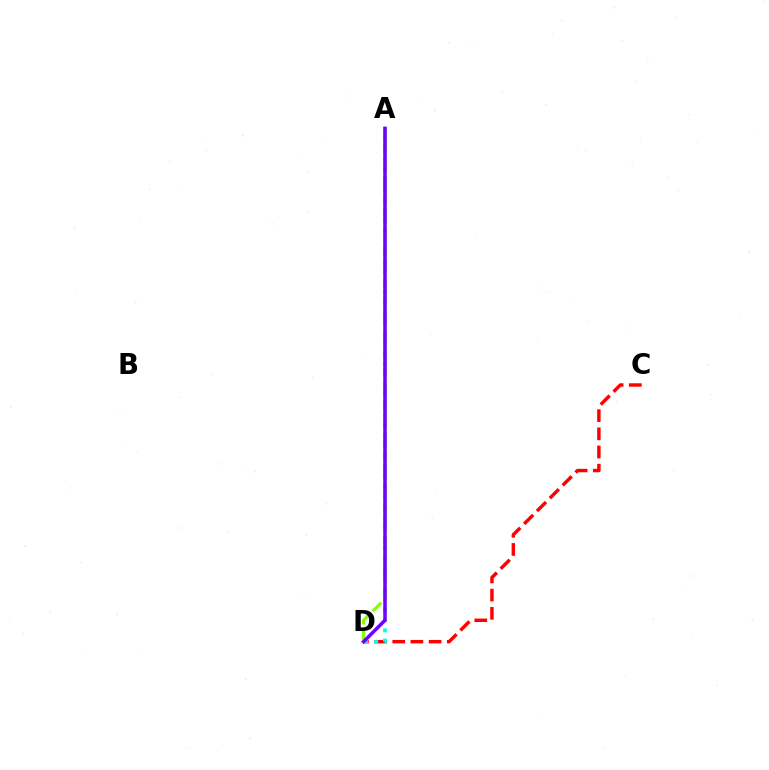{('C', 'D'): [{'color': '#ff0000', 'line_style': 'dashed', 'thickness': 2.47}], ('A', 'D'): [{'color': '#00fff6', 'line_style': 'dotted', 'thickness': 2.78}, {'color': '#84ff00', 'line_style': 'dashed', 'thickness': 2.33}, {'color': '#7200ff', 'line_style': 'solid', 'thickness': 2.54}]}